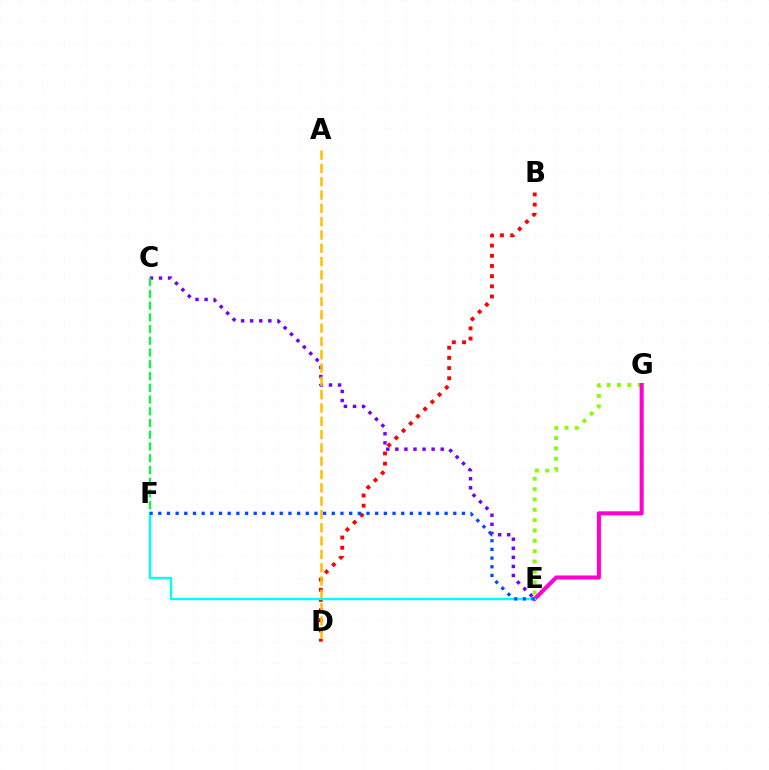{('B', 'D'): [{'color': '#ff0000', 'line_style': 'dotted', 'thickness': 2.77}], ('C', 'E'): [{'color': '#7200ff', 'line_style': 'dotted', 'thickness': 2.47}], ('A', 'D'): [{'color': '#ffbd00', 'line_style': 'dashed', 'thickness': 1.81}], ('E', 'G'): [{'color': '#84ff00', 'line_style': 'dotted', 'thickness': 2.81}, {'color': '#ff00cf', 'line_style': 'solid', 'thickness': 2.93}], ('C', 'F'): [{'color': '#00ff39', 'line_style': 'dashed', 'thickness': 1.59}], ('E', 'F'): [{'color': '#00fff6', 'line_style': 'solid', 'thickness': 1.72}, {'color': '#004bff', 'line_style': 'dotted', 'thickness': 2.36}]}